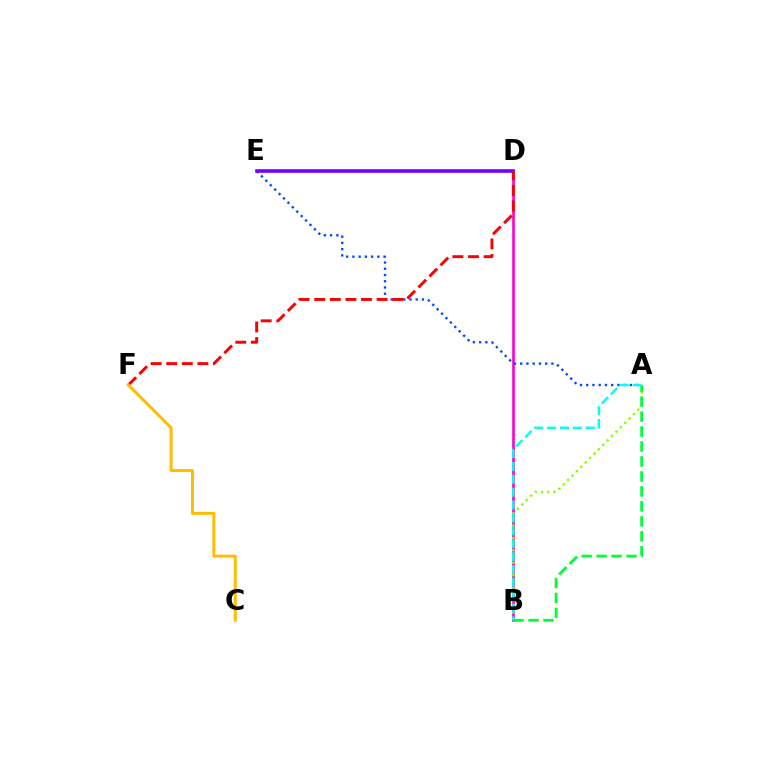{('B', 'D'): [{'color': '#ff00cf', 'line_style': 'solid', 'thickness': 1.9}], ('A', 'B'): [{'color': '#84ff00', 'line_style': 'dotted', 'thickness': 1.69}, {'color': '#00ff39', 'line_style': 'dashed', 'thickness': 2.03}, {'color': '#00fff6', 'line_style': 'dashed', 'thickness': 1.75}], ('A', 'E'): [{'color': '#004bff', 'line_style': 'dotted', 'thickness': 1.7}], ('D', 'E'): [{'color': '#7200ff', 'line_style': 'solid', 'thickness': 2.61}], ('D', 'F'): [{'color': '#ff0000', 'line_style': 'dashed', 'thickness': 2.12}], ('C', 'F'): [{'color': '#ffbd00', 'line_style': 'solid', 'thickness': 2.15}]}